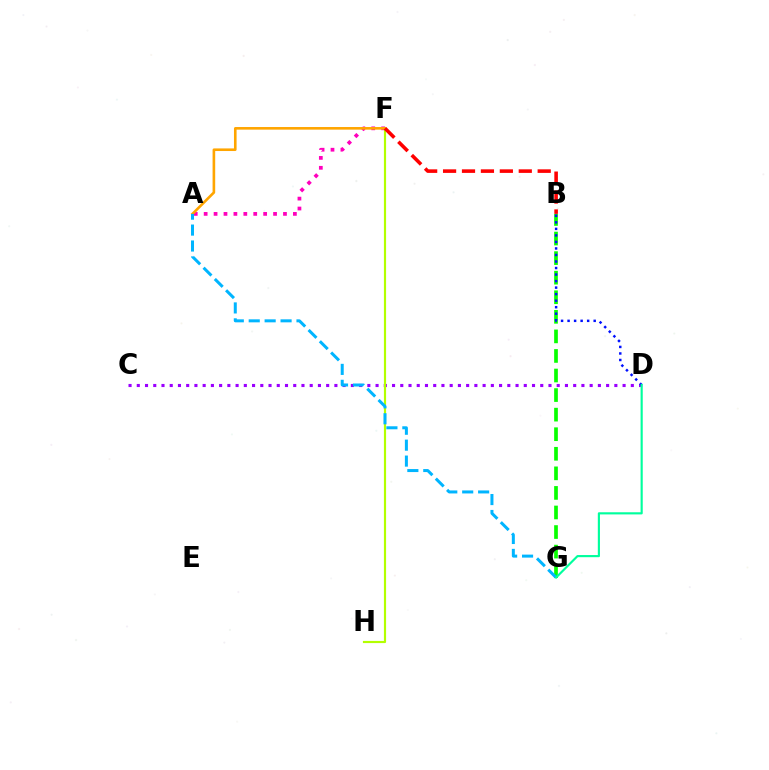{('A', 'F'): [{'color': '#ff00bd', 'line_style': 'dotted', 'thickness': 2.69}, {'color': '#ffa500', 'line_style': 'solid', 'thickness': 1.89}], ('C', 'D'): [{'color': '#9b00ff', 'line_style': 'dotted', 'thickness': 2.24}], ('F', 'H'): [{'color': '#b3ff00', 'line_style': 'solid', 'thickness': 1.56}], ('B', 'G'): [{'color': '#08ff00', 'line_style': 'dashed', 'thickness': 2.66}], ('B', 'F'): [{'color': '#ff0000', 'line_style': 'dashed', 'thickness': 2.57}], ('B', 'D'): [{'color': '#0010ff', 'line_style': 'dotted', 'thickness': 1.77}], ('A', 'G'): [{'color': '#00b5ff', 'line_style': 'dashed', 'thickness': 2.16}], ('D', 'G'): [{'color': '#00ff9d', 'line_style': 'solid', 'thickness': 1.55}]}